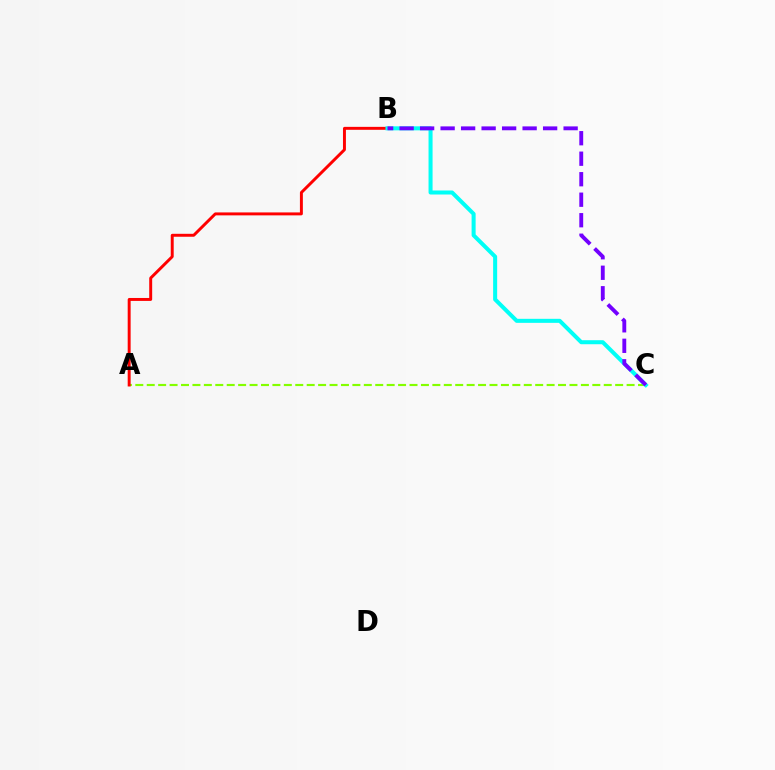{('A', 'C'): [{'color': '#84ff00', 'line_style': 'dashed', 'thickness': 1.55}], ('A', 'B'): [{'color': '#ff0000', 'line_style': 'solid', 'thickness': 2.12}], ('B', 'C'): [{'color': '#00fff6', 'line_style': 'solid', 'thickness': 2.9}, {'color': '#7200ff', 'line_style': 'dashed', 'thickness': 2.78}]}